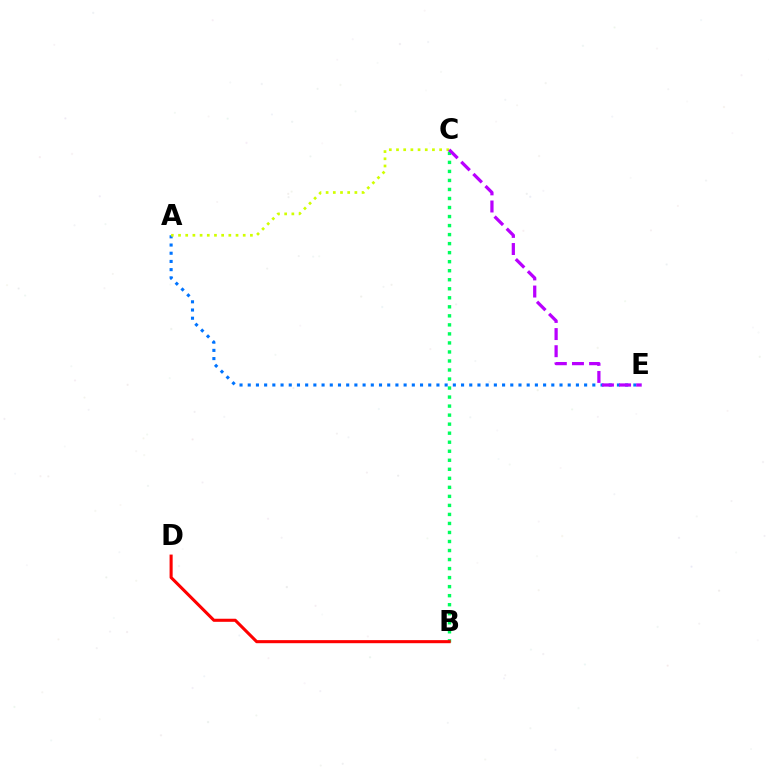{('A', 'E'): [{'color': '#0074ff', 'line_style': 'dotted', 'thickness': 2.23}], ('A', 'C'): [{'color': '#d1ff00', 'line_style': 'dotted', 'thickness': 1.95}], ('B', 'C'): [{'color': '#00ff5c', 'line_style': 'dotted', 'thickness': 2.45}], ('B', 'D'): [{'color': '#ff0000', 'line_style': 'solid', 'thickness': 2.21}], ('C', 'E'): [{'color': '#b900ff', 'line_style': 'dashed', 'thickness': 2.33}]}